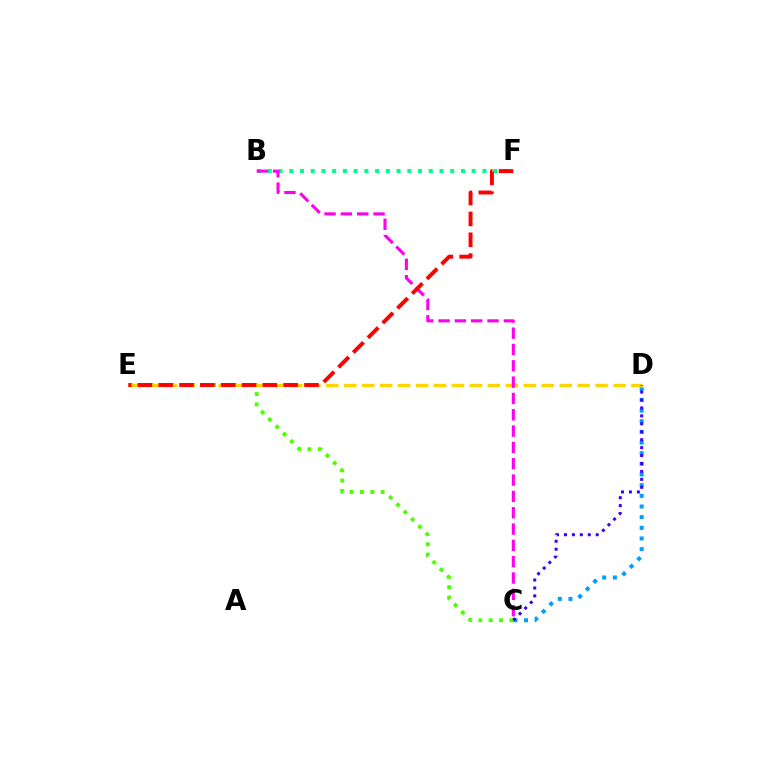{('C', 'E'): [{'color': '#4fff00', 'line_style': 'dotted', 'thickness': 2.81}], ('C', 'D'): [{'color': '#009eff', 'line_style': 'dotted', 'thickness': 2.9}, {'color': '#3700ff', 'line_style': 'dotted', 'thickness': 2.16}], ('B', 'F'): [{'color': '#00ff86', 'line_style': 'dotted', 'thickness': 2.92}], ('D', 'E'): [{'color': '#ffd500', 'line_style': 'dashed', 'thickness': 2.44}], ('B', 'C'): [{'color': '#ff00ed', 'line_style': 'dashed', 'thickness': 2.22}], ('E', 'F'): [{'color': '#ff0000', 'line_style': 'dashed', 'thickness': 2.83}]}